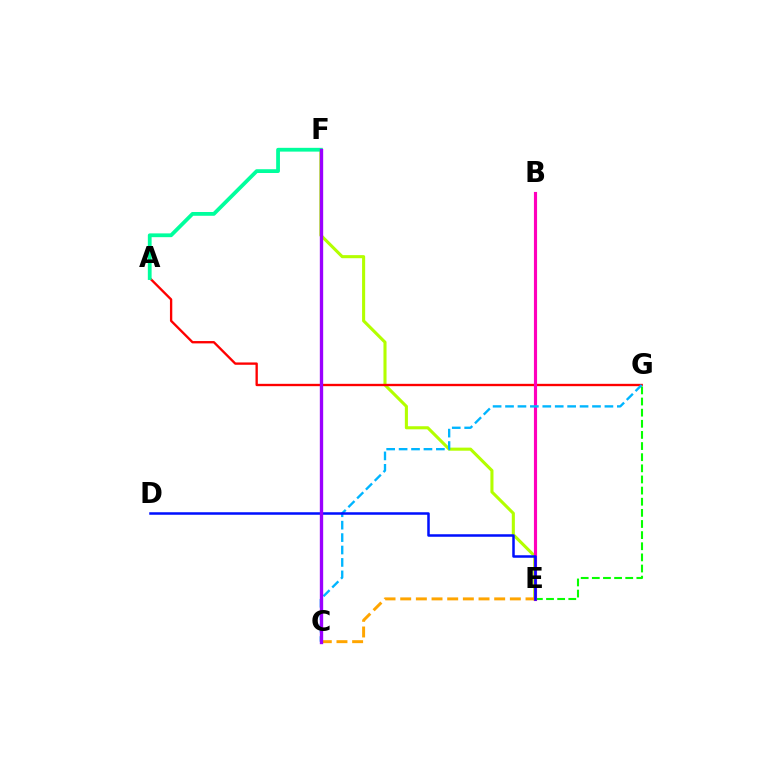{('E', 'F'): [{'color': '#b3ff00', 'line_style': 'solid', 'thickness': 2.22}], ('C', 'E'): [{'color': '#ffa500', 'line_style': 'dashed', 'thickness': 2.13}], ('E', 'G'): [{'color': '#08ff00', 'line_style': 'dashed', 'thickness': 1.51}], ('A', 'G'): [{'color': '#ff0000', 'line_style': 'solid', 'thickness': 1.68}], ('B', 'E'): [{'color': '#ff00bd', 'line_style': 'solid', 'thickness': 2.26}], ('C', 'G'): [{'color': '#00b5ff', 'line_style': 'dashed', 'thickness': 1.69}], ('A', 'F'): [{'color': '#00ff9d', 'line_style': 'solid', 'thickness': 2.72}], ('D', 'E'): [{'color': '#0010ff', 'line_style': 'solid', 'thickness': 1.81}], ('C', 'F'): [{'color': '#9b00ff', 'line_style': 'solid', 'thickness': 2.41}]}